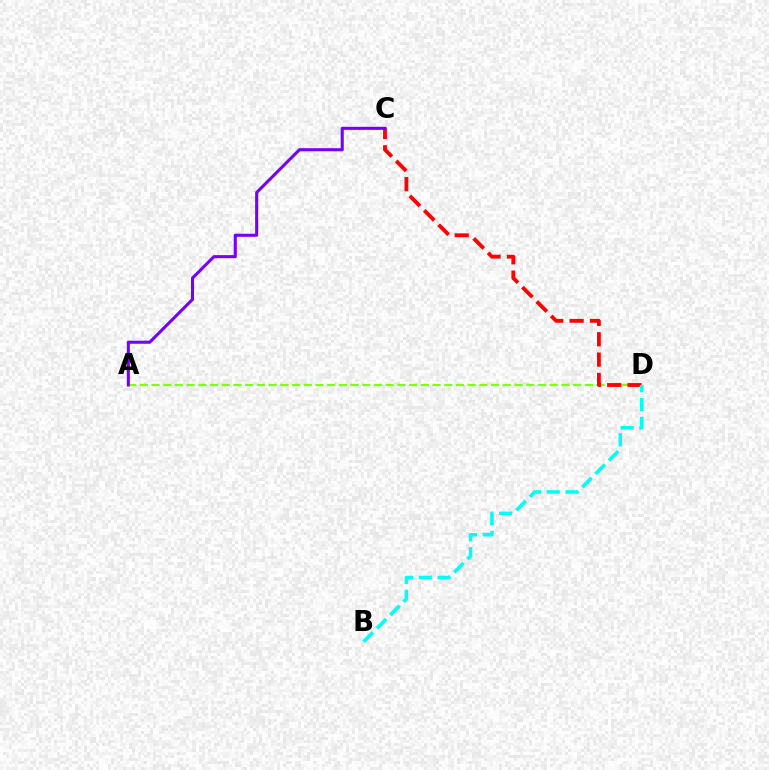{('A', 'D'): [{'color': '#84ff00', 'line_style': 'dashed', 'thickness': 1.59}], ('C', 'D'): [{'color': '#ff0000', 'line_style': 'dashed', 'thickness': 2.77}], ('A', 'C'): [{'color': '#7200ff', 'line_style': 'solid', 'thickness': 2.21}], ('B', 'D'): [{'color': '#00fff6', 'line_style': 'dashed', 'thickness': 2.56}]}